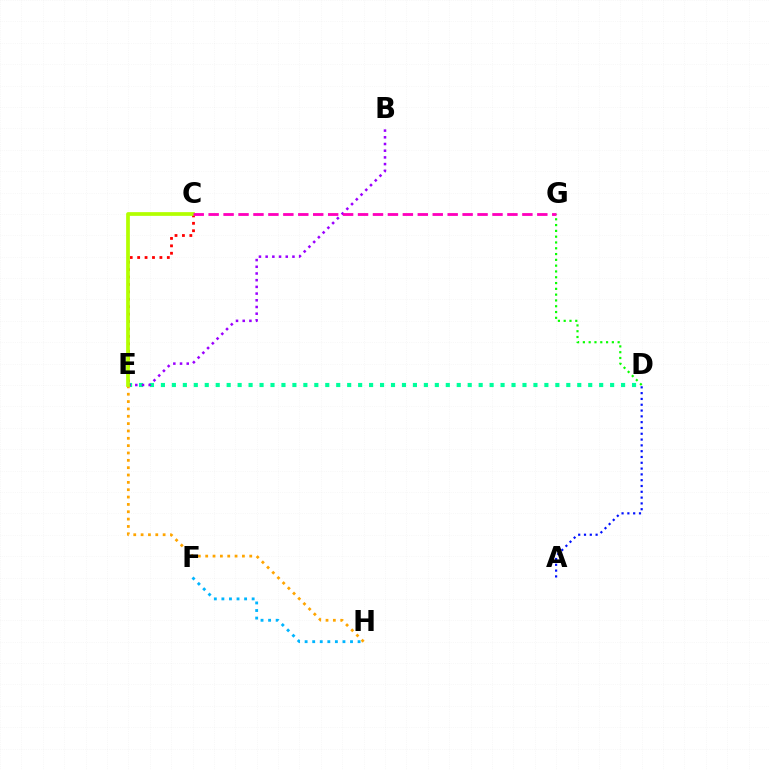{('A', 'D'): [{'color': '#0010ff', 'line_style': 'dotted', 'thickness': 1.58}], ('F', 'H'): [{'color': '#00b5ff', 'line_style': 'dotted', 'thickness': 2.06}], ('C', 'E'): [{'color': '#ff0000', 'line_style': 'dotted', 'thickness': 2.02}, {'color': '#b3ff00', 'line_style': 'solid', 'thickness': 2.68}], ('D', 'E'): [{'color': '#00ff9d', 'line_style': 'dotted', 'thickness': 2.98}], ('D', 'G'): [{'color': '#08ff00', 'line_style': 'dotted', 'thickness': 1.57}], ('B', 'E'): [{'color': '#9b00ff', 'line_style': 'dotted', 'thickness': 1.82}], ('E', 'H'): [{'color': '#ffa500', 'line_style': 'dotted', 'thickness': 2.0}], ('C', 'G'): [{'color': '#ff00bd', 'line_style': 'dashed', 'thickness': 2.03}]}